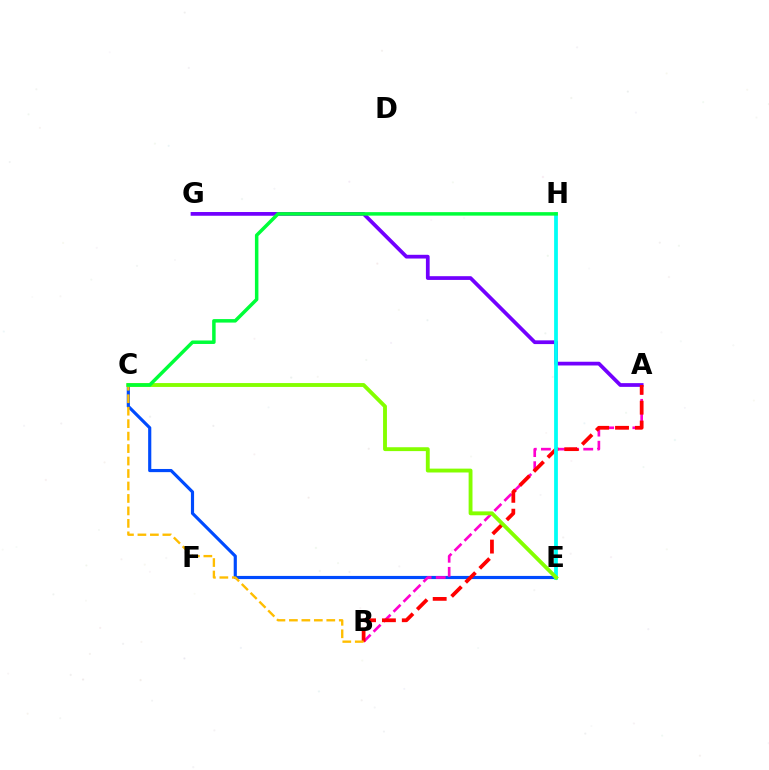{('C', 'E'): [{'color': '#004bff', 'line_style': 'solid', 'thickness': 2.28}, {'color': '#84ff00', 'line_style': 'solid', 'thickness': 2.79}], ('A', 'B'): [{'color': '#ff00cf', 'line_style': 'dashed', 'thickness': 1.92}, {'color': '#ff0000', 'line_style': 'dashed', 'thickness': 2.7}], ('A', 'G'): [{'color': '#7200ff', 'line_style': 'solid', 'thickness': 2.69}], ('B', 'C'): [{'color': '#ffbd00', 'line_style': 'dashed', 'thickness': 1.69}], ('E', 'H'): [{'color': '#00fff6', 'line_style': 'solid', 'thickness': 2.71}], ('C', 'H'): [{'color': '#00ff39', 'line_style': 'solid', 'thickness': 2.52}]}